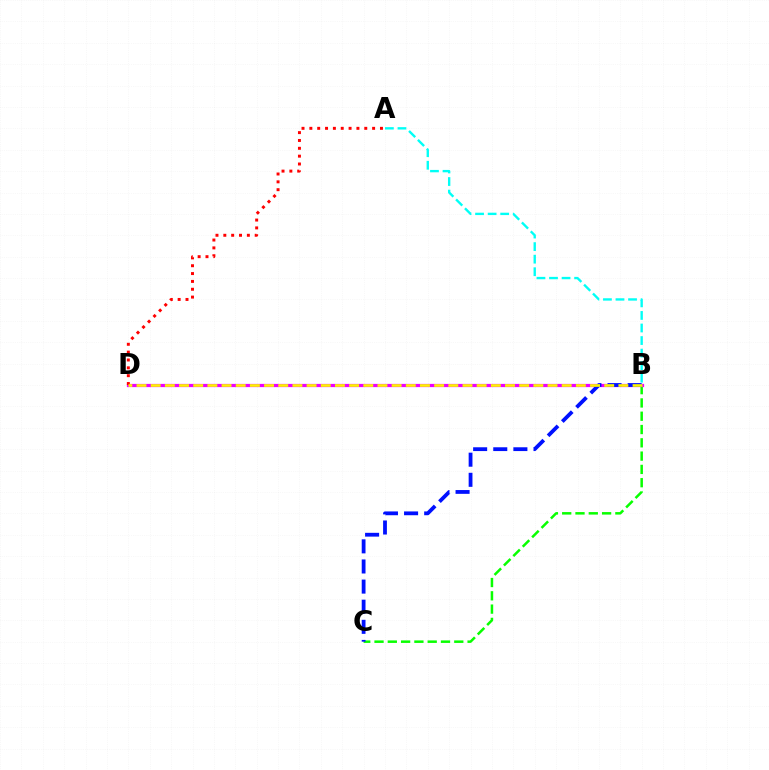{('B', 'C'): [{'color': '#08ff00', 'line_style': 'dashed', 'thickness': 1.81}, {'color': '#0010ff', 'line_style': 'dashed', 'thickness': 2.73}], ('B', 'D'): [{'color': '#ee00ff', 'line_style': 'solid', 'thickness': 2.32}, {'color': '#fcf500', 'line_style': 'dashed', 'thickness': 1.93}], ('A', 'B'): [{'color': '#00fff6', 'line_style': 'dashed', 'thickness': 1.71}], ('A', 'D'): [{'color': '#ff0000', 'line_style': 'dotted', 'thickness': 2.13}]}